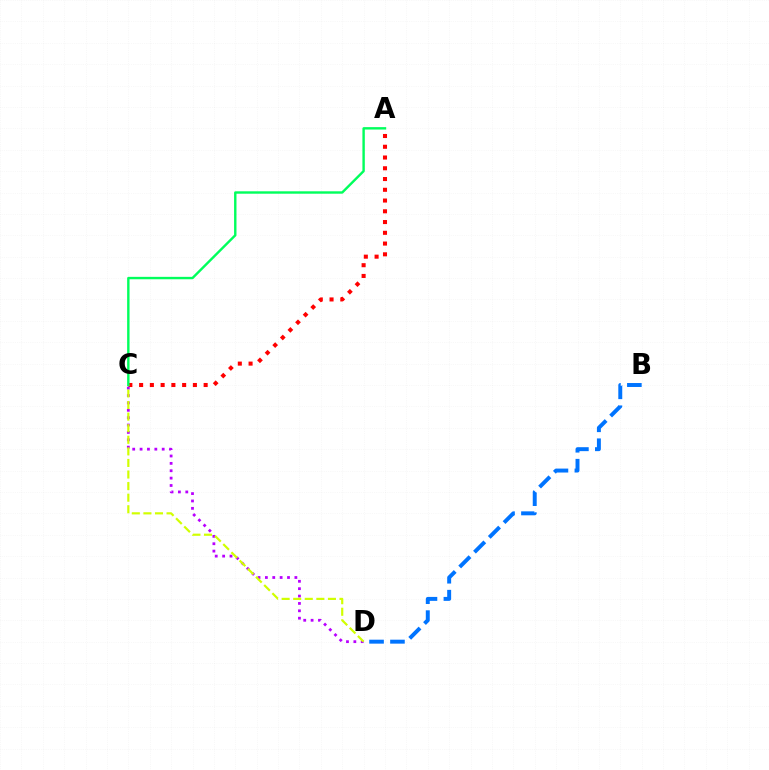{('A', 'C'): [{'color': '#ff0000', 'line_style': 'dotted', 'thickness': 2.92}, {'color': '#00ff5c', 'line_style': 'solid', 'thickness': 1.73}], ('B', 'D'): [{'color': '#0074ff', 'line_style': 'dashed', 'thickness': 2.84}], ('C', 'D'): [{'color': '#b900ff', 'line_style': 'dotted', 'thickness': 2.0}, {'color': '#d1ff00', 'line_style': 'dashed', 'thickness': 1.57}]}